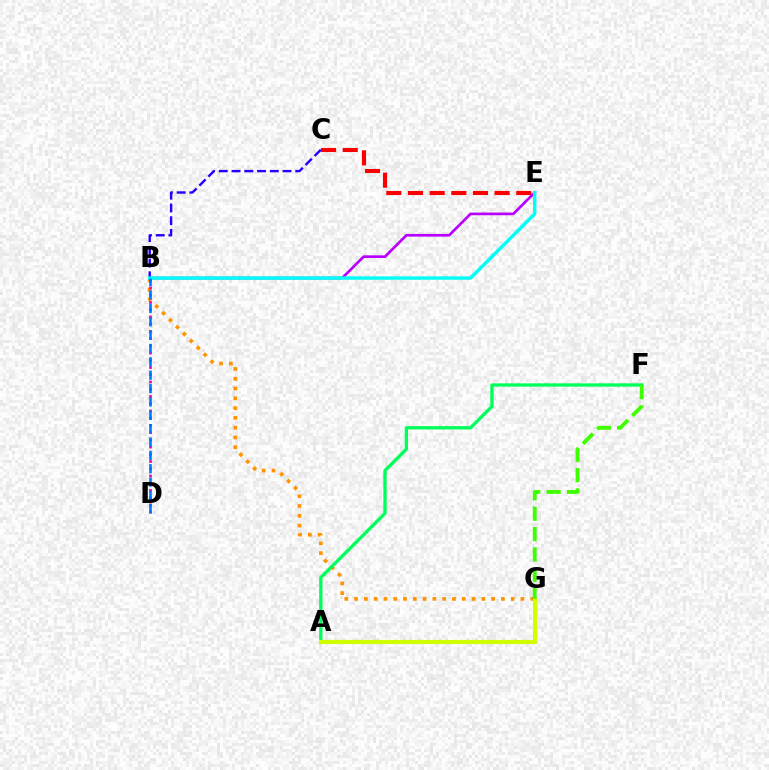{('B', 'G'): [{'color': '#ff9400', 'line_style': 'dotted', 'thickness': 2.66}], ('B', 'D'): [{'color': '#ff00ac', 'line_style': 'dotted', 'thickness': 1.96}, {'color': '#0074ff', 'line_style': 'dashed', 'thickness': 1.82}], ('A', 'F'): [{'color': '#00ff5c', 'line_style': 'solid', 'thickness': 2.39}], ('C', 'E'): [{'color': '#ff0000', 'line_style': 'dashed', 'thickness': 2.94}], ('B', 'C'): [{'color': '#2500ff', 'line_style': 'dashed', 'thickness': 1.73}], ('B', 'E'): [{'color': '#b900ff', 'line_style': 'solid', 'thickness': 1.93}, {'color': '#00fff6', 'line_style': 'solid', 'thickness': 2.45}], ('A', 'G'): [{'color': '#d1ff00', 'line_style': 'solid', 'thickness': 2.99}], ('F', 'G'): [{'color': '#3dff00', 'line_style': 'dashed', 'thickness': 2.76}]}